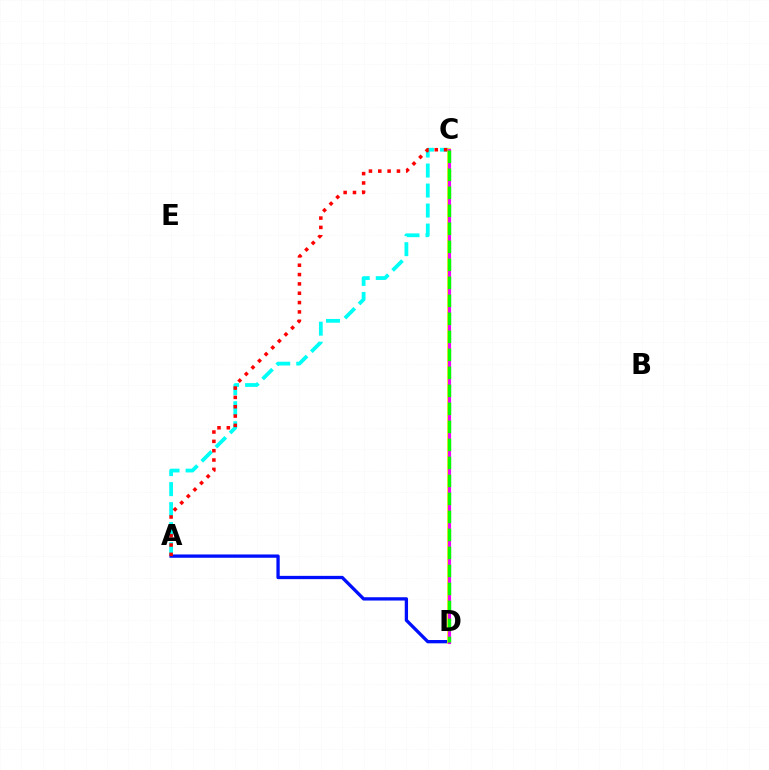{('A', 'C'): [{'color': '#00fff6', 'line_style': 'dashed', 'thickness': 2.72}, {'color': '#ff0000', 'line_style': 'dotted', 'thickness': 2.54}], ('A', 'D'): [{'color': '#0010ff', 'line_style': 'solid', 'thickness': 2.38}], ('C', 'D'): [{'color': '#fcf500', 'line_style': 'solid', 'thickness': 2.62}, {'color': '#ee00ff', 'line_style': 'solid', 'thickness': 2.26}, {'color': '#08ff00', 'line_style': 'dashed', 'thickness': 2.45}]}